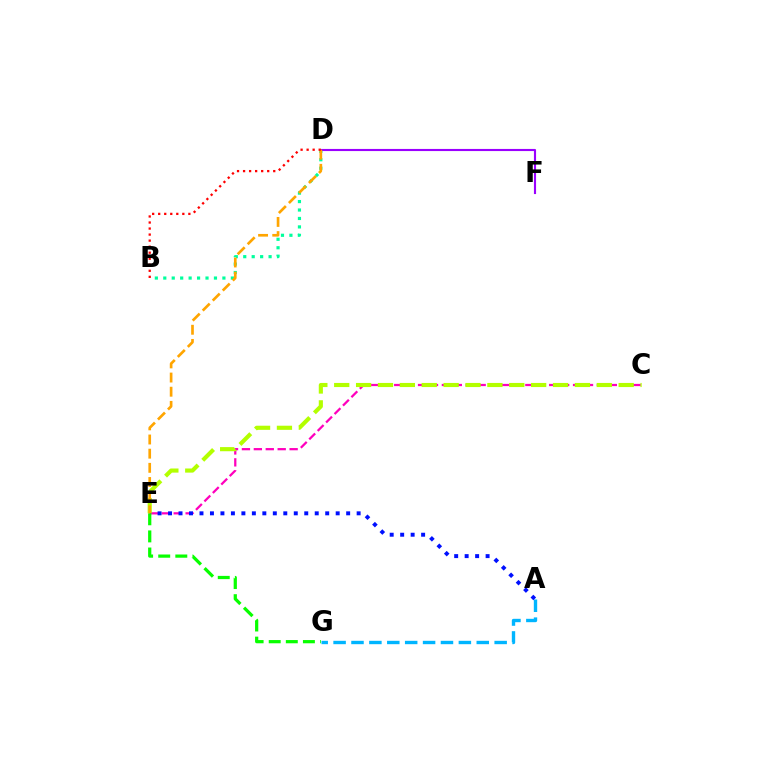{('C', 'E'): [{'color': '#ff00bd', 'line_style': 'dashed', 'thickness': 1.62}, {'color': '#b3ff00', 'line_style': 'dashed', 'thickness': 2.97}], ('A', 'G'): [{'color': '#00b5ff', 'line_style': 'dashed', 'thickness': 2.43}], ('A', 'E'): [{'color': '#0010ff', 'line_style': 'dotted', 'thickness': 2.85}], ('B', 'D'): [{'color': '#00ff9d', 'line_style': 'dotted', 'thickness': 2.29}, {'color': '#ff0000', 'line_style': 'dotted', 'thickness': 1.64}], ('E', 'G'): [{'color': '#08ff00', 'line_style': 'dashed', 'thickness': 2.32}], ('D', 'F'): [{'color': '#9b00ff', 'line_style': 'solid', 'thickness': 1.53}], ('D', 'E'): [{'color': '#ffa500', 'line_style': 'dashed', 'thickness': 1.92}]}